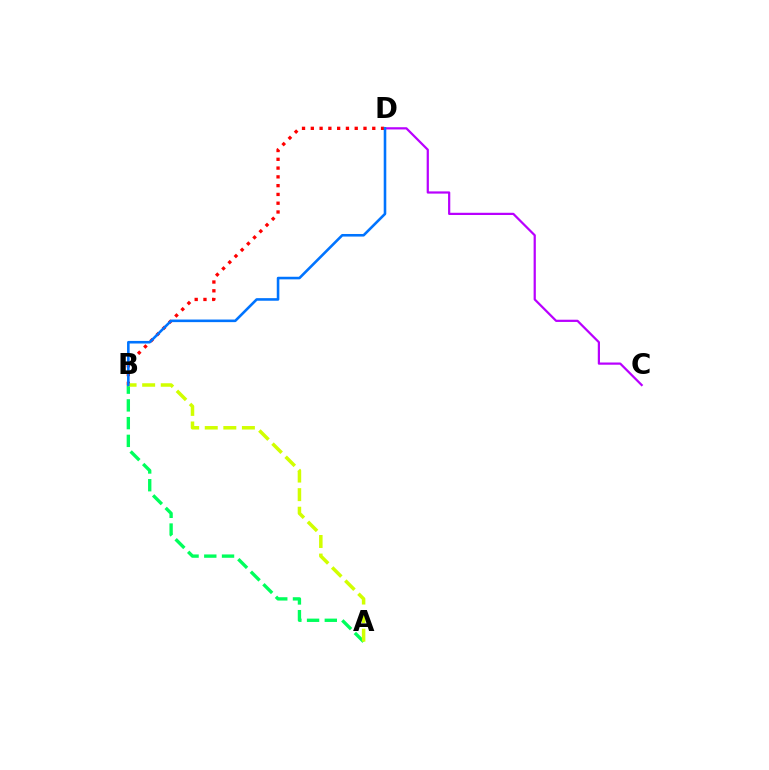{('C', 'D'): [{'color': '#b900ff', 'line_style': 'solid', 'thickness': 1.6}], ('A', 'B'): [{'color': '#00ff5c', 'line_style': 'dashed', 'thickness': 2.41}, {'color': '#d1ff00', 'line_style': 'dashed', 'thickness': 2.52}], ('B', 'D'): [{'color': '#ff0000', 'line_style': 'dotted', 'thickness': 2.39}, {'color': '#0074ff', 'line_style': 'solid', 'thickness': 1.86}]}